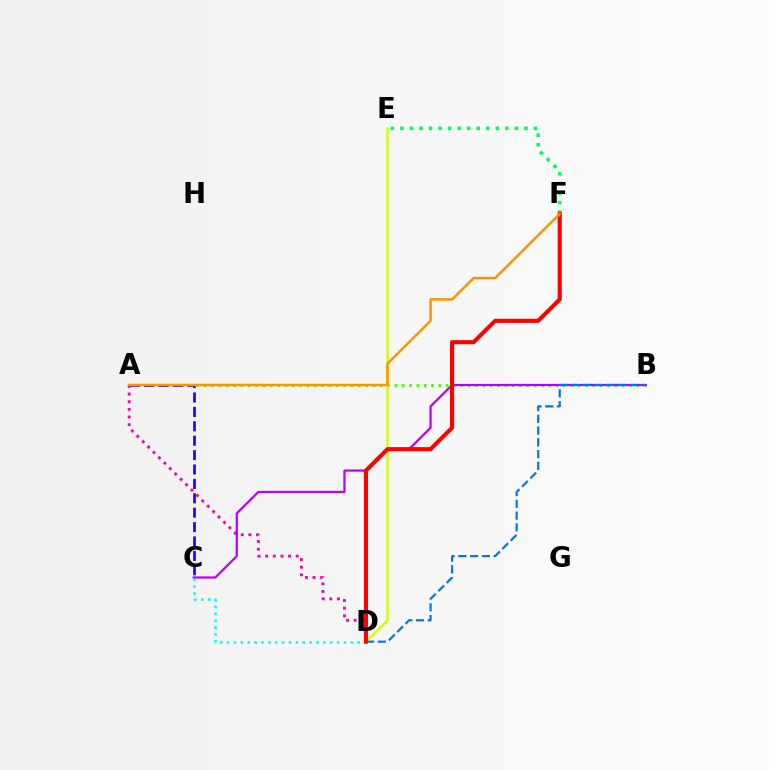{('E', 'F'): [{'color': '#00ff5c', 'line_style': 'dotted', 'thickness': 2.59}], ('A', 'D'): [{'color': '#ff00ac', 'line_style': 'dotted', 'thickness': 2.07}], ('A', 'B'): [{'color': '#3dff00', 'line_style': 'dotted', 'thickness': 1.99}], ('D', 'E'): [{'color': '#d1ff00', 'line_style': 'solid', 'thickness': 1.66}], ('B', 'C'): [{'color': '#b900ff', 'line_style': 'solid', 'thickness': 1.6}], ('B', 'D'): [{'color': '#0074ff', 'line_style': 'dashed', 'thickness': 1.6}], ('C', 'D'): [{'color': '#00fff6', 'line_style': 'dotted', 'thickness': 1.87}], ('A', 'C'): [{'color': '#2500ff', 'line_style': 'dashed', 'thickness': 1.96}], ('D', 'F'): [{'color': '#ff0000', 'line_style': 'solid', 'thickness': 2.95}], ('A', 'F'): [{'color': '#ff9400', 'line_style': 'solid', 'thickness': 1.81}]}